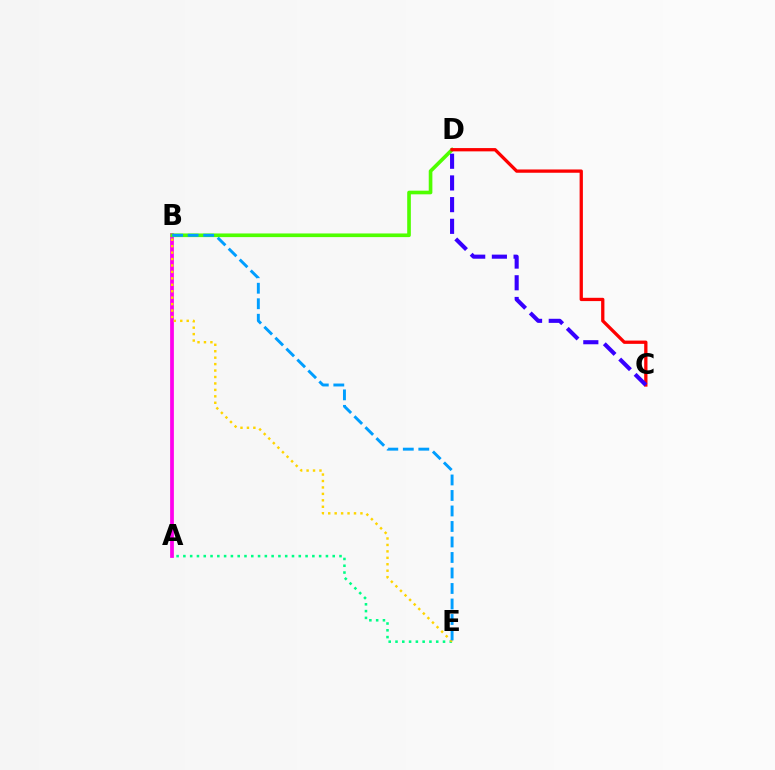{('A', 'B'): [{'color': '#ff00ed', 'line_style': 'solid', 'thickness': 2.7}], ('A', 'E'): [{'color': '#00ff86', 'line_style': 'dotted', 'thickness': 1.84}], ('B', 'D'): [{'color': '#4fff00', 'line_style': 'solid', 'thickness': 2.63}], ('C', 'D'): [{'color': '#ff0000', 'line_style': 'solid', 'thickness': 2.36}, {'color': '#3700ff', 'line_style': 'dashed', 'thickness': 2.95}], ('B', 'E'): [{'color': '#ffd500', 'line_style': 'dotted', 'thickness': 1.75}, {'color': '#009eff', 'line_style': 'dashed', 'thickness': 2.11}]}